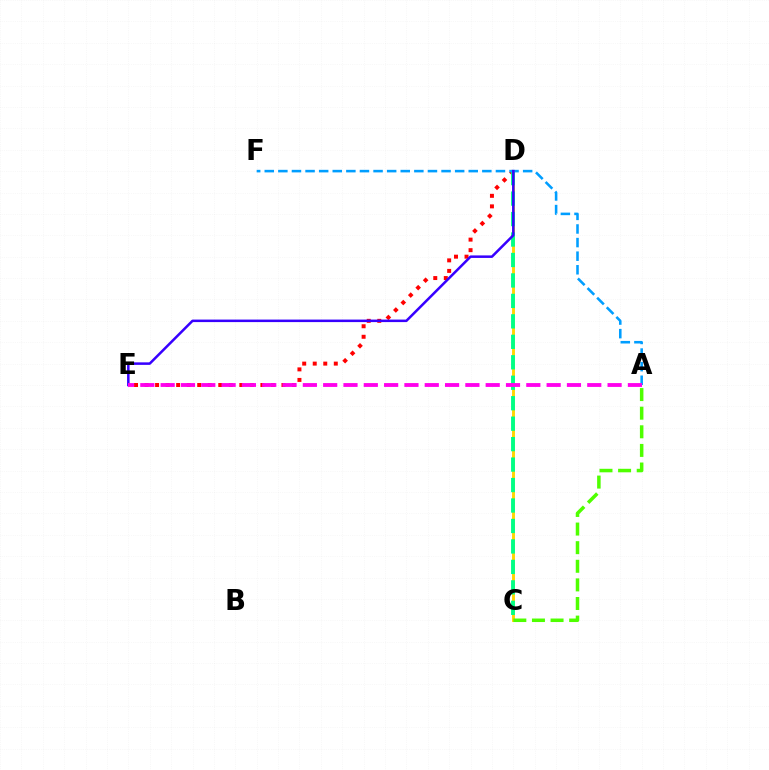{('C', 'D'): [{'color': '#ffd500', 'line_style': 'solid', 'thickness': 2.09}, {'color': '#00ff86', 'line_style': 'dashed', 'thickness': 2.78}], ('D', 'E'): [{'color': '#ff0000', 'line_style': 'dotted', 'thickness': 2.86}, {'color': '#3700ff', 'line_style': 'solid', 'thickness': 1.81}], ('A', 'C'): [{'color': '#4fff00', 'line_style': 'dashed', 'thickness': 2.53}], ('A', 'F'): [{'color': '#009eff', 'line_style': 'dashed', 'thickness': 1.85}], ('A', 'E'): [{'color': '#ff00ed', 'line_style': 'dashed', 'thickness': 2.76}]}